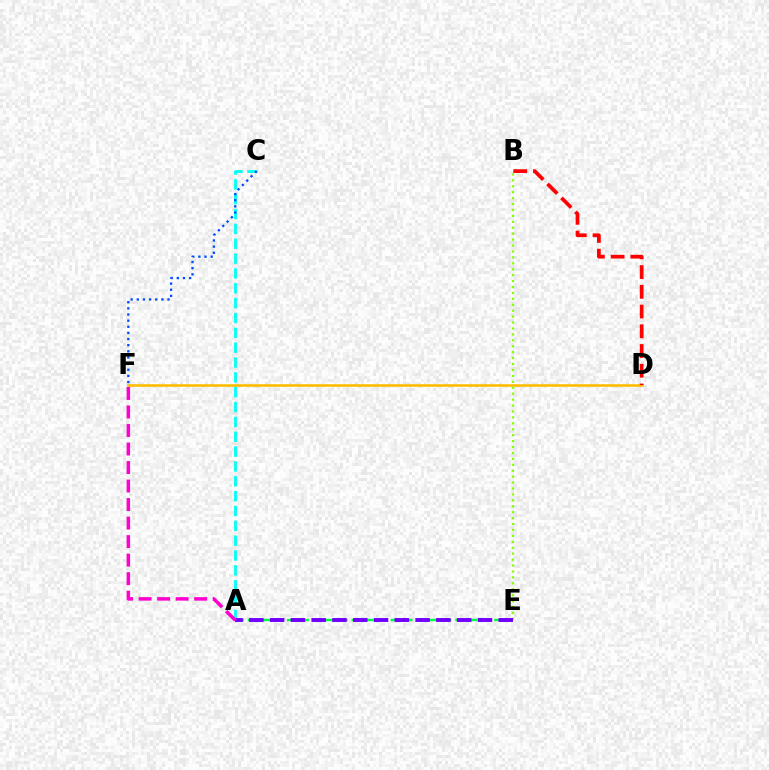{('D', 'F'): [{'color': '#ffbd00', 'line_style': 'solid', 'thickness': 1.87}], ('A', 'E'): [{'color': '#00ff39', 'line_style': 'dashed', 'thickness': 1.76}, {'color': '#7200ff', 'line_style': 'dashed', 'thickness': 2.82}], ('B', 'E'): [{'color': '#84ff00', 'line_style': 'dotted', 'thickness': 1.61}], ('A', 'C'): [{'color': '#00fff6', 'line_style': 'dashed', 'thickness': 2.02}], ('C', 'F'): [{'color': '#004bff', 'line_style': 'dotted', 'thickness': 1.67}], ('B', 'D'): [{'color': '#ff0000', 'line_style': 'dashed', 'thickness': 2.68}], ('A', 'F'): [{'color': '#ff00cf', 'line_style': 'dashed', 'thickness': 2.52}]}